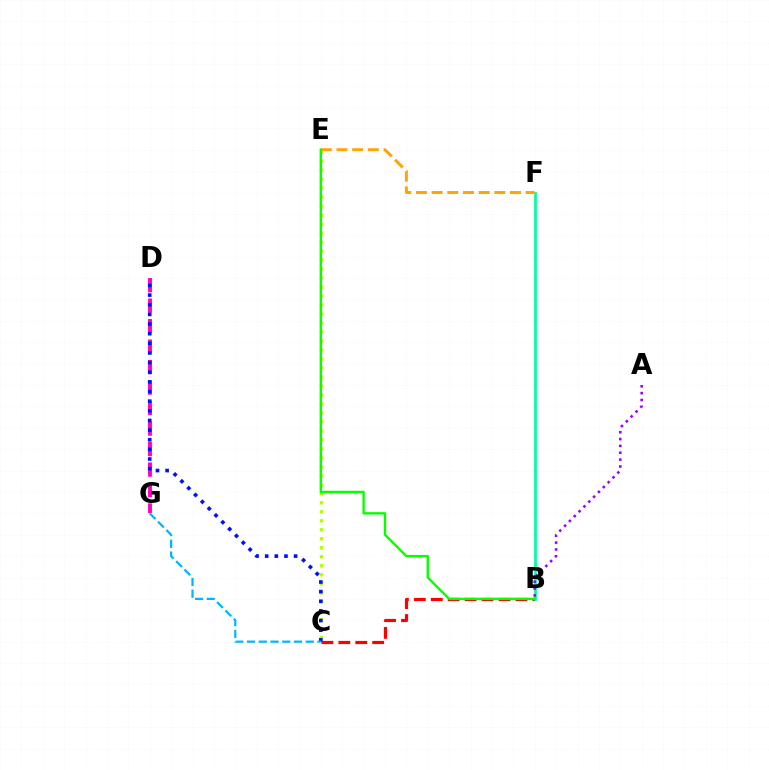{('C', 'E'): [{'color': '#b3ff00', 'line_style': 'dotted', 'thickness': 2.44}], ('D', 'G'): [{'color': '#ff00bd', 'line_style': 'dashed', 'thickness': 2.78}], ('B', 'C'): [{'color': '#ff0000', 'line_style': 'dashed', 'thickness': 2.3}], ('B', 'F'): [{'color': '#00ff9d', 'line_style': 'solid', 'thickness': 1.98}], ('C', 'D'): [{'color': '#0010ff', 'line_style': 'dotted', 'thickness': 2.62}], ('E', 'F'): [{'color': '#ffa500', 'line_style': 'dashed', 'thickness': 2.13}], ('B', 'E'): [{'color': '#08ff00', 'line_style': 'solid', 'thickness': 1.72}], ('C', 'G'): [{'color': '#00b5ff', 'line_style': 'dashed', 'thickness': 1.6}], ('A', 'B'): [{'color': '#9b00ff', 'line_style': 'dotted', 'thickness': 1.86}]}